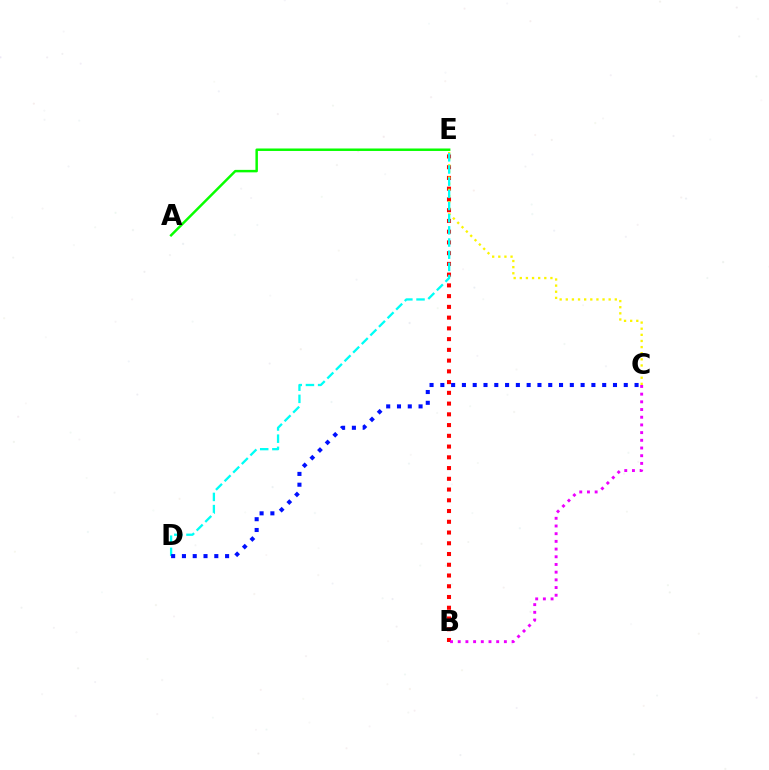{('B', 'E'): [{'color': '#ff0000', 'line_style': 'dotted', 'thickness': 2.92}], ('C', 'E'): [{'color': '#fcf500', 'line_style': 'dotted', 'thickness': 1.66}], ('A', 'E'): [{'color': '#08ff00', 'line_style': 'solid', 'thickness': 1.78}], ('D', 'E'): [{'color': '#00fff6', 'line_style': 'dashed', 'thickness': 1.65}], ('C', 'D'): [{'color': '#0010ff', 'line_style': 'dotted', 'thickness': 2.93}], ('B', 'C'): [{'color': '#ee00ff', 'line_style': 'dotted', 'thickness': 2.09}]}